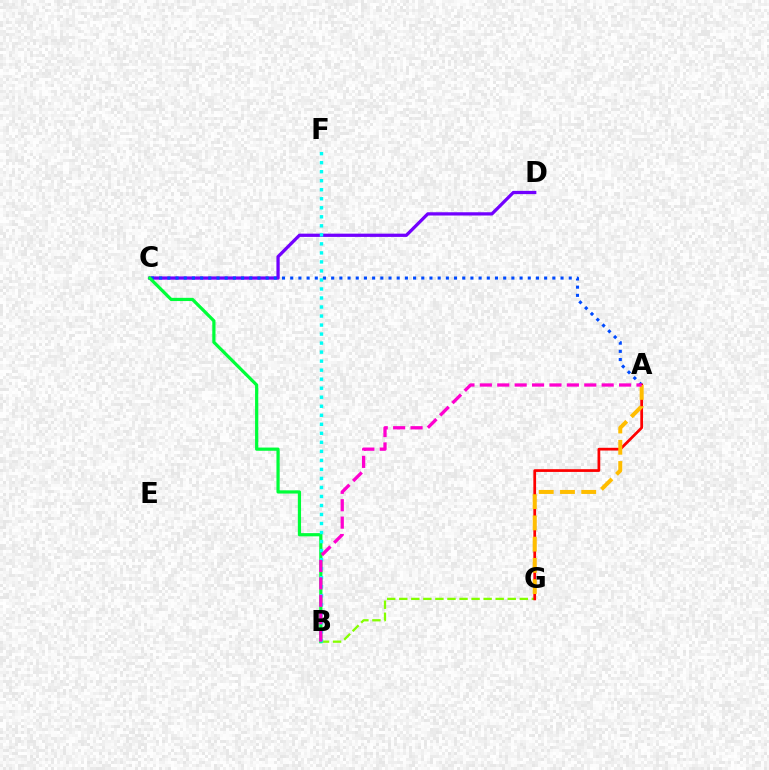{('B', 'G'): [{'color': '#84ff00', 'line_style': 'dashed', 'thickness': 1.64}], ('C', 'D'): [{'color': '#7200ff', 'line_style': 'solid', 'thickness': 2.34}], ('A', 'C'): [{'color': '#004bff', 'line_style': 'dotted', 'thickness': 2.23}], ('A', 'G'): [{'color': '#ff0000', 'line_style': 'solid', 'thickness': 1.97}, {'color': '#ffbd00', 'line_style': 'dashed', 'thickness': 2.89}], ('B', 'C'): [{'color': '#00ff39', 'line_style': 'solid', 'thickness': 2.31}], ('B', 'F'): [{'color': '#00fff6', 'line_style': 'dotted', 'thickness': 2.45}], ('A', 'B'): [{'color': '#ff00cf', 'line_style': 'dashed', 'thickness': 2.36}]}